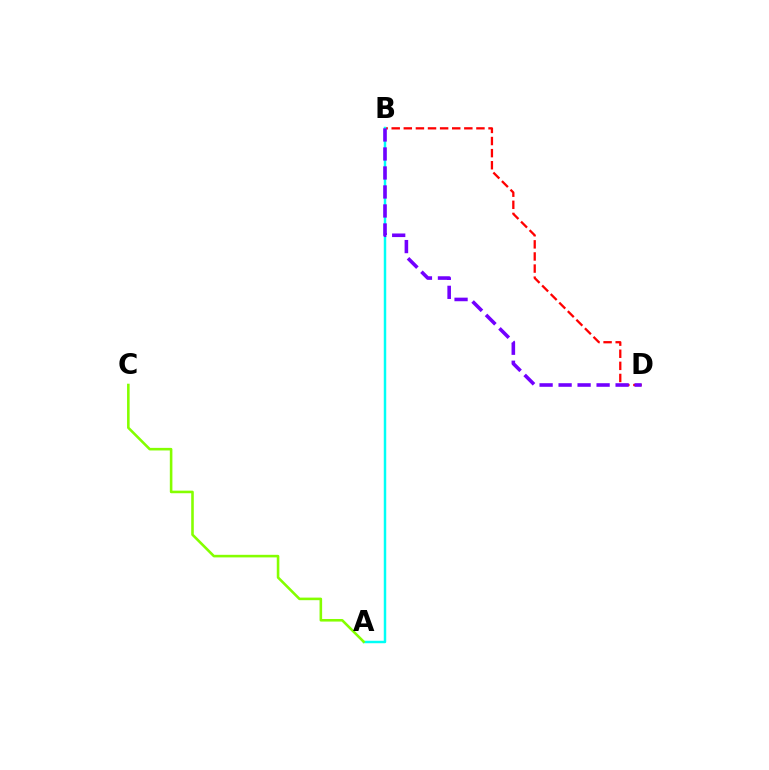{('B', 'D'): [{'color': '#ff0000', 'line_style': 'dashed', 'thickness': 1.64}, {'color': '#7200ff', 'line_style': 'dashed', 'thickness': 2.58}], ('A', 'B'): [{'color': '#00fff6', 'line_style': 'solid', 'thickness': 1.78}], ('A', 'C'): [{'color': '#84ff00', 'line_style': 'solid', 'thickness': 1.86}]}